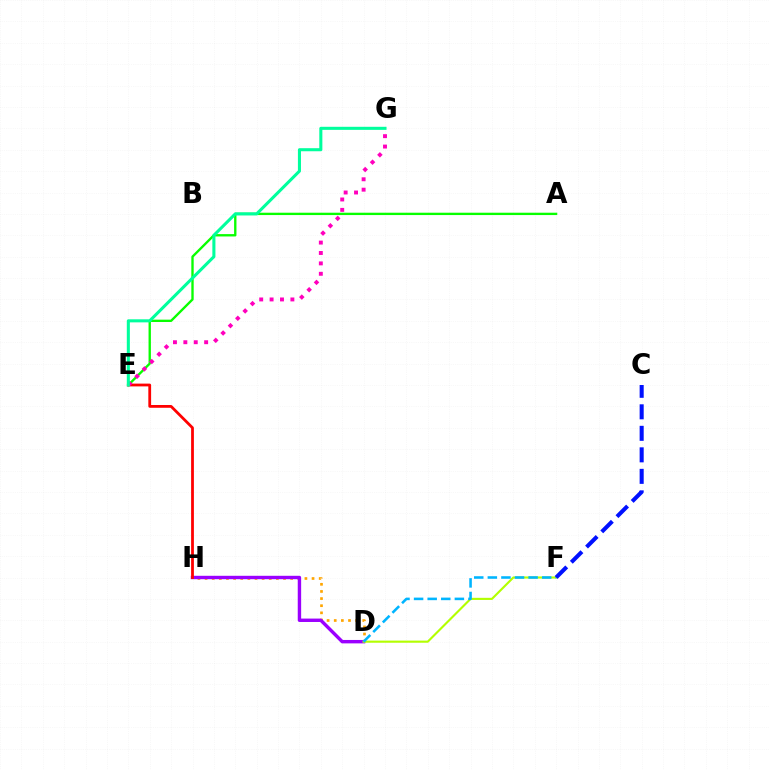{('D', 'H'): [{'color': '#ffa500', 'line_style': 'dotted', 'thickness': 1.94}, {'color': '#9b00ff', 'line_style': 'solid', 'thickness': 2.45}], ('A', 'E'): [{'color': '#08ff00', 'line_style': 'solid', 'thickness': 1.69}], ('E', 'H'): [{'color': '#ff0000', 'line_style': 'solid', 'thickness': 2.0}], ('D', 'F'): [{'color': '#b3ff00', 'line_style': 'solid', 'thickness': 1.53}, {'color': '#00b5ff', 'line_style': 'dashed', 'thickness': 1.85}], ('E', 'G'): [{'color': '#ff00bd', 'line_style': 'dotted', 'thickness': 2.82}, {'color': '#00ff9d', 'line_style': 'solid', 'thickness': 2.21}], ('C', 'F'): [{'color': '#0010ff', 'line_style': 'dashed', 'thickness': 2.92}]}